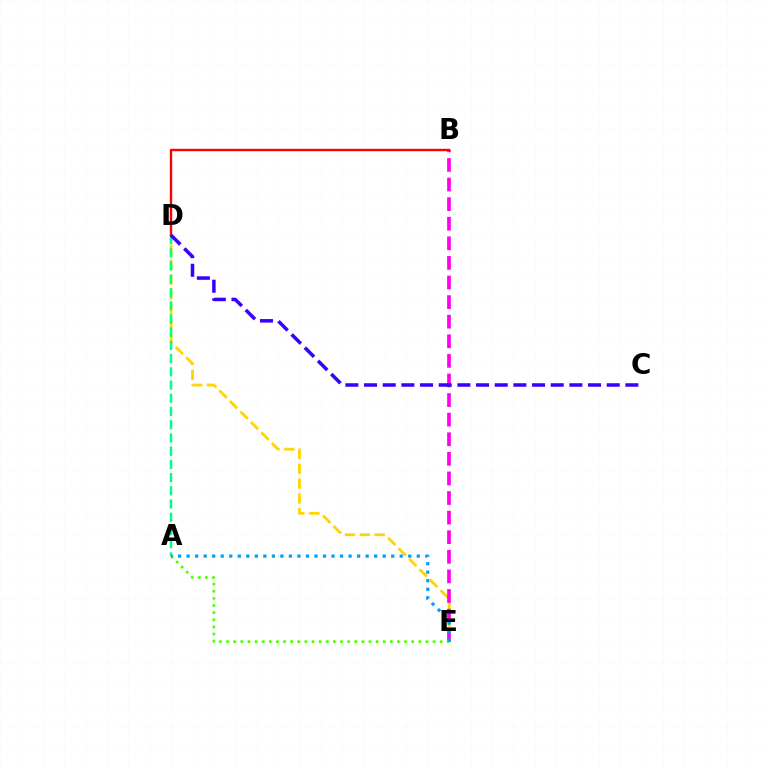{('D', 'E'): [{'color': '#ffd500', 'line_style': 'dashed', 'thickness': 2.02}], ('B', 'E'): [{'color': '#ff00ed', 'line_style': 'dashed', 'thickness': 2.66}], ('A', 'D'): [{'color': '#00ff86', 'line_style': 'dashed', 'thickness': 1.8}], ('A', 'E'): [{'color': '#4fff00', 'line_style': 'dotted', 'thickness': 1.93}, {'color': '#009eff', 'line_style': 'dotted', 'thickness': 2.32}], ('B', 'D'): [{'color': '#ff0000', 'line_style': 'solid', 'thickness': 1.73}], ('C', 'D'): [{'color': '#3700ff', 'line_style': 'dashed', 'thickness': 2.54}]}